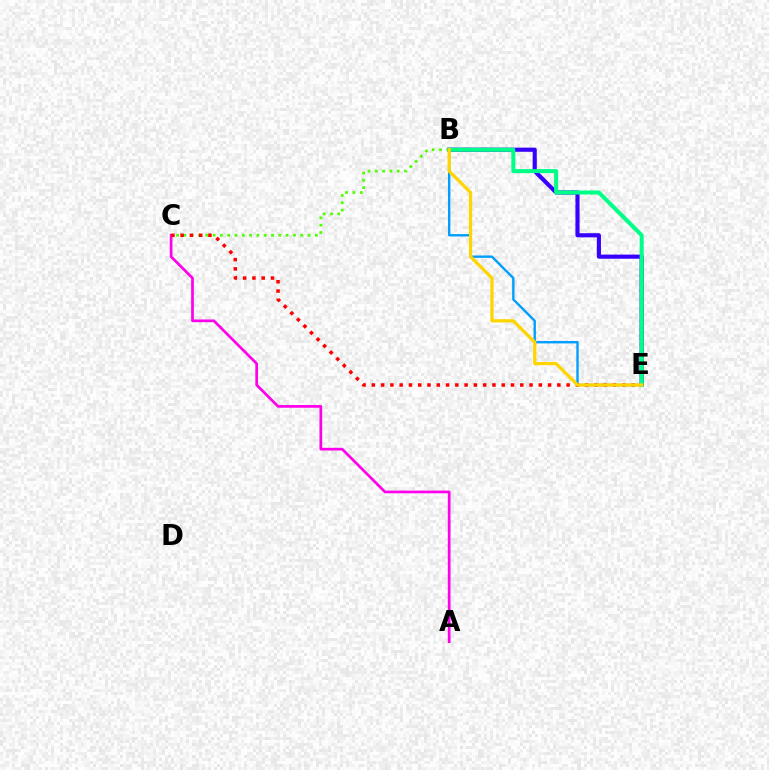{('B', 'C'): [{'color': '#4fff00', 'line_style': 'dotted', 'thickness': 1.98}], ('A', 'C'): [{'color': '#ff00ed', 'line_style': 'solid', 'thickness': 1.95}], ('B', 'E'): [{'color': '#009eff', 'line_style': 'solid', 'thickness': 1.71}, {'color': '#3700ff', 'line_style': 'solid', 'thickness': 2.97}, {'color': '#00ff86', 'line_style': 'solid', 'thickness': 2.91}, {'color': '#ffd500', 'line_style': 'solid', 'thickness': 2.33}], ('C', 'E'): [{'color': '#ff0000', 'line_style': 'dotted', 'thickness': 2.52}]}